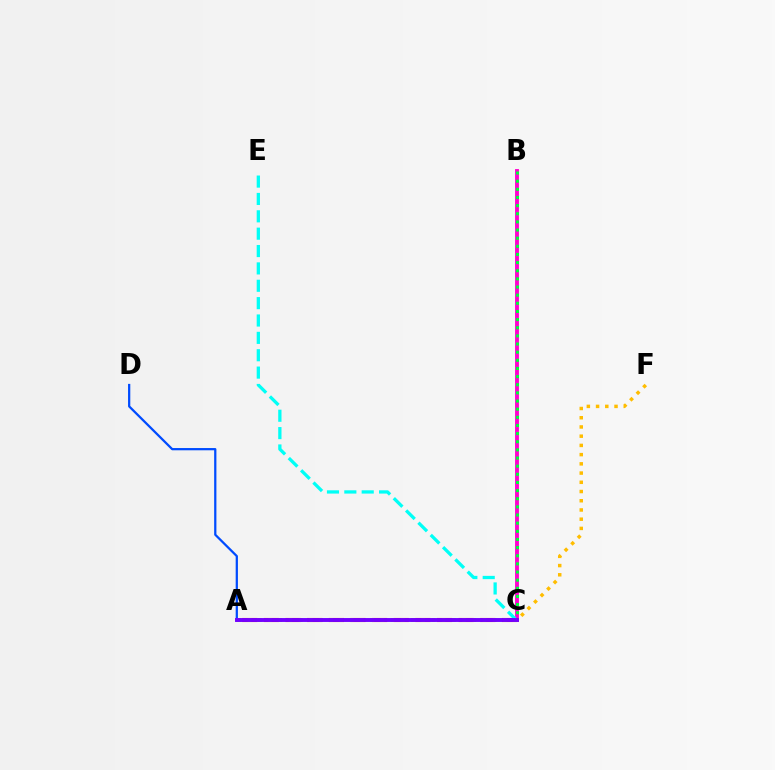{('B', 'C'): [{'color': '#ff00cf', 'line_style': 'solid', 'thickness': 2.79}, {'color': '#00ff39', 'line_style': 'dotted', 'thickness': 2.21}], ('A', 'C'): [{'color': '#ff0000', 'line_style': 'dashed', 'thickness': 2.94}, {'color': '#84ff00', 'line_style': 'dotted', 'thickness': 2.77}, {'color': '#7200ff', 'line_style': 'solid', 'thickness': 2.81}], ('C', 'E'): [{'color': '#00fff6', 'line_style': 'dashed', 'thickness': 2.36}], ('C', 'F'): [{'color': '#ffbd00', 'line_style': 'dotted', 'thickness': 2.51}], ('A', 'D'): [{'color': '#004bff', 'line_style': 'solid', 'thickness': 1.62}]}